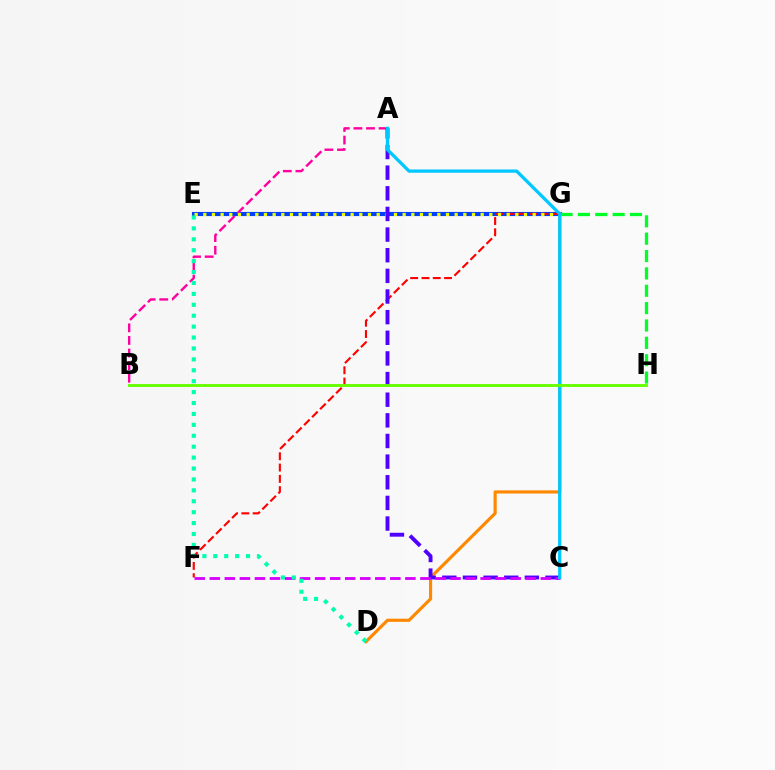{('E', 'G'): [{'color': '#003fff', 'line_style': 'solid', 'thickness': 2.96}, {'color': '#eeff00', 'line_style': 'dotted', 'thickness': 2.36}], ('D', 'G'): [{'color': '#ff8800', 'line_style': 'solid', 'thickness': 2.27}], ('G', 'H'): [{'color': '#00ff27', 'line_style': 'dashed', 'thickness': 2.36}], ('F', 'G'): [{'color': '#ff0000', 'line_style': 'dashed', 'thickness': 1.53}], ('A', 'B'): [{'color': '#ff00a0', 'line_style': 'dashed', 'thickness': 1.71}], ('A', 'C'): [{'color': '#4f00ff', 'line_style': 'dashed', 'thickness': 2.8}, {'color': '#00c7ff', 'line_style': 'solid', 'thickness': 2.35}], ('C', 'F'): [{'color': '#d600ff', 'line_style': 'dashed', 'thickness': 2.04}], ('D', 'E'): [{'color': '#00ffaf', 'line_style': 'dotted', 'thickness': 2.97}], ('B', 'H'): [{'color': '#66ff00', 'line_style': 'solid', 'thickness': 2.07}]}